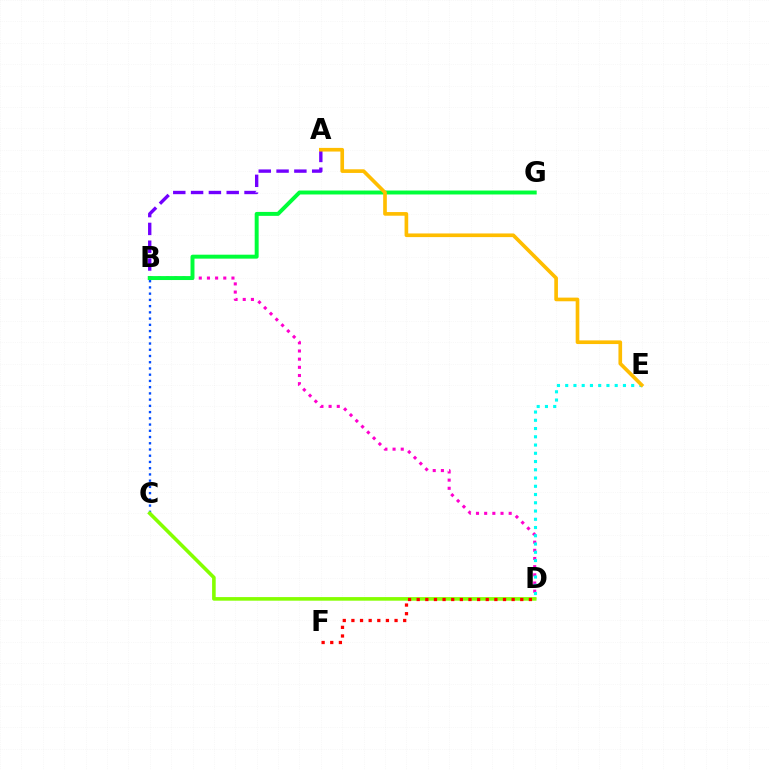{('A', 'B'): [{'color': '#7200ff', 'line_style': 'dashed', 'thickness': 2.42}], ('B', 'C'): [{'color': '#004bff', 'line_style': 'dotted', 'thickness': 1.69}], ('B', 'D'): [{'color': '#ff00cf', 'line_style': 'dotted', 'thickness': 2.22}], ('B', 'G'): [{'color': '#00ff39', 'line_style': 'solid', 'thickness': 2.84}], ('D', 'E'): [{'color': '#00fff6', 'line_style': 'dotted', 'thickness': 2.24}], ('C', 'D'): [{'color': '#84ff00', 'line_style': 'solid', 'thickness': 2.59}], ('A', 'E'): [{'color': '#ffbd00', 'line_style': 'solid', 'thickness': 2.63}], ('D', 'F'): [{'color': '#ff0000', 'line_style': 'dotted', 'thickness': 2.34}]}